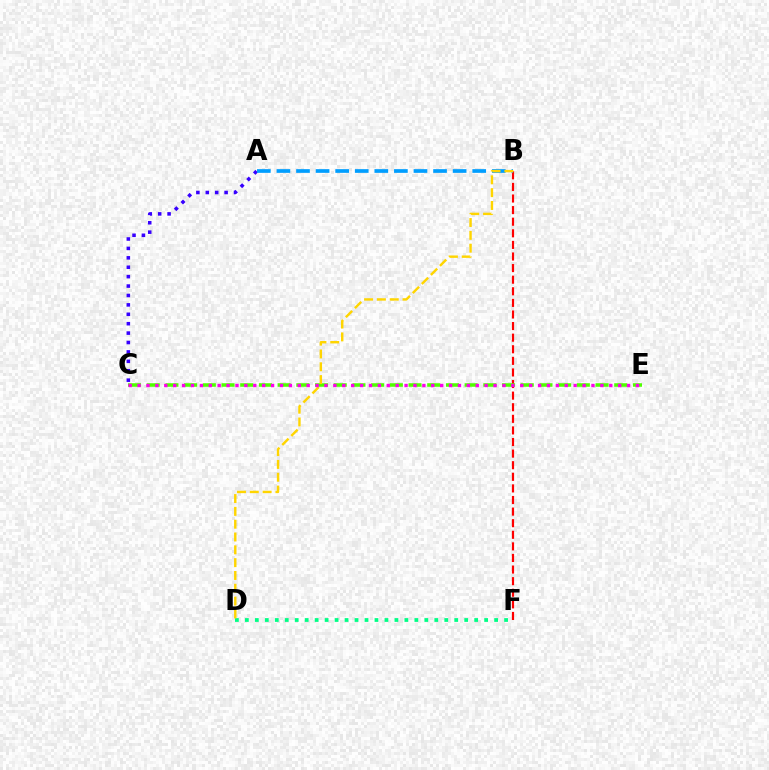{('B', 'F'): [{'color': '#ff0000', 'line_style': 'dashed', 'thickness': 1.58}], ('C', 'E'): [{'color': '#4fff00', 'line_style': 'dashed', 'thickness': 2.54}, {'color': '#ff00ed', 'line_style': 'dotted', 'thickness': 2.42}], ('D', 'F'): [{'color': '#00ff86', 'line_style': 'dotted', 'thickness': 2.71}], ('A', 'C'): [{'color': '#3700ff', 'line_style': 'dotted', 'thickness': 2.56}], ('A', 'B'): [{'color': '#009eff', 'line_style': 'dashed', 'thickness': 2.66}], ('B', 'D'): [{'color': '#ffd500', 'line_style': 'dashed', 'thickness': 1.74}]}